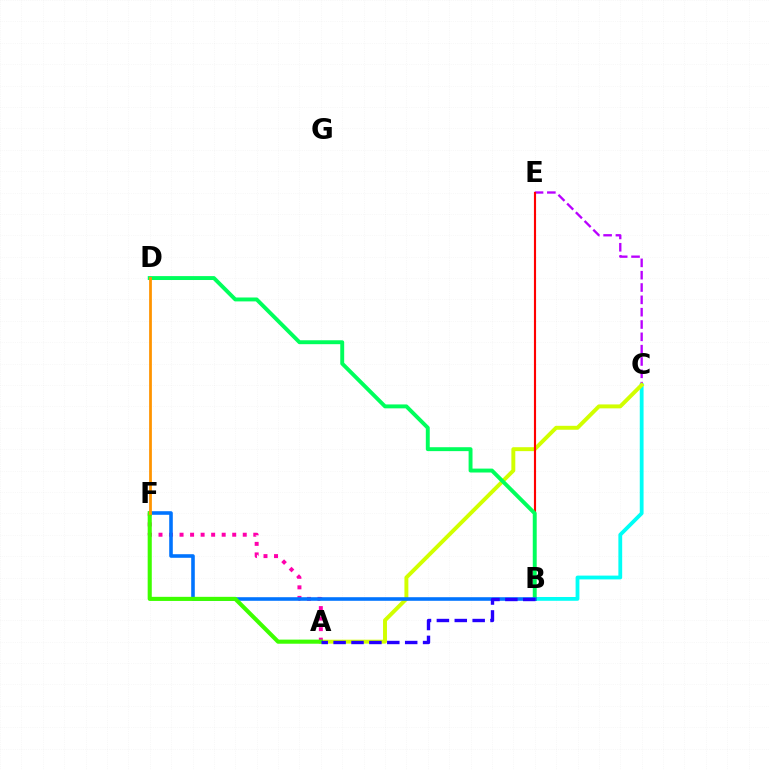{('B', 'C'): [{'color': '#00fff6', 'line_style': 'solid', 'thickness': 2.74}], ('C', 'E'): [{'color': '#b900ff', 'line_style': 'dashed', 'thickness': 1.67}], ('A', 'C'): [{'color': '#d1ff00', 'line_style': 'solid', 'thickness': 2.83}], ('B', 'E'): [{'color': '#ff0000', 'line_style': 'solid', 'thickness': 1.54}], ('A', 'F'): [{'color': '#ff00ac', 'line_style': 'dotted', 'thickness': 2.86}, {'color': '#3dff00', 'line_style': 'solid', 'thickness': 2.95}], ('B', 'D'): [{'color': '#00ff5c', 'line_style': 'solid', 'thickness': 2.82}], ('B', 'F'): [{'color': '#0074ff', 'line_style': 'solid', 'thickness': 2.58}], ('D', 'F'): [{'color': '#ff9400', 'line_style': 'solid', 'thickness': 1.99}], ('A', 'B'): [{'color': '#2500ff', 'line_style': 'dashed', 'thickness': 2.43}]}